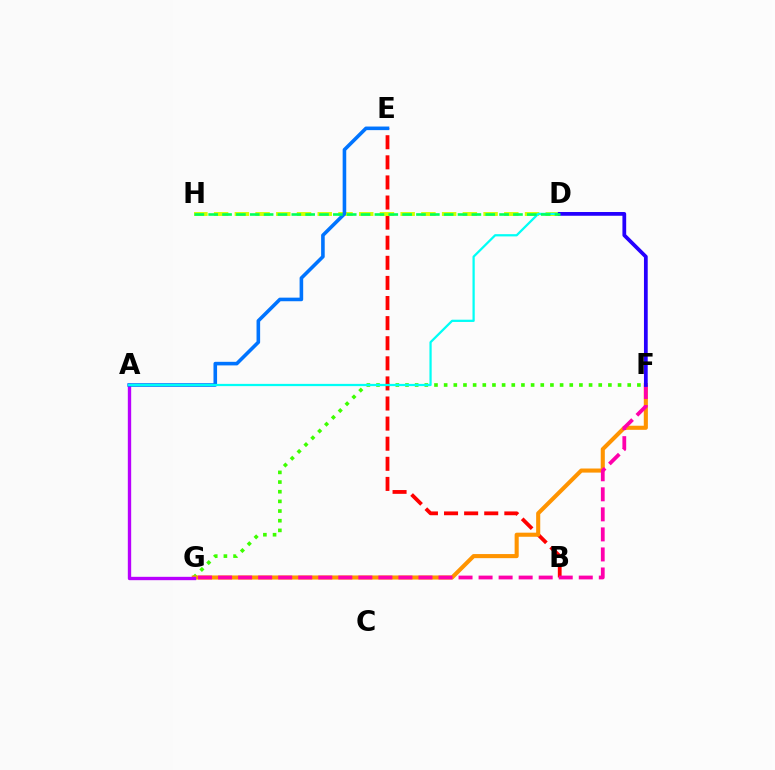{('F', 'G'): [{'color': '#3dff00', 'line_style': 'dotted', 'thickness': 2.63}, {'color': '#ff9400', 'line_style': 'solid', 'thickness': 2.94}, {'color': '#ff00ac', 'line_style': 'dashed', 'thickness': 2.72}], ('B', 'E'): [{'color': '#ff0000', 'line_style': 'dashed', 'thickness': 2.73}], ('D', 'H'): [{'color': '#d1ff00', 'line_style': 'dashed', 'thickness': 2.82}, {'color': '#00ff5c', 'line_style': 'dashed', 'thickness': 1.88}], ('A', 'G'): [{'color': '#b900ff', 'line_style': 'solid', 'thickness': 2.41}], ('A', 'E'): [{'color': '#0074ff', 'line_style': 'solid', 'thickness': 2.59}], ('A', 'D'): [{'color': '#00fff6', 'line_style': 'solid', 'thickness': 1.62}], ('D', 'F'): [{'color': '#2500ff', 'line_style': 'solid', 'thickness': 2.7}]}